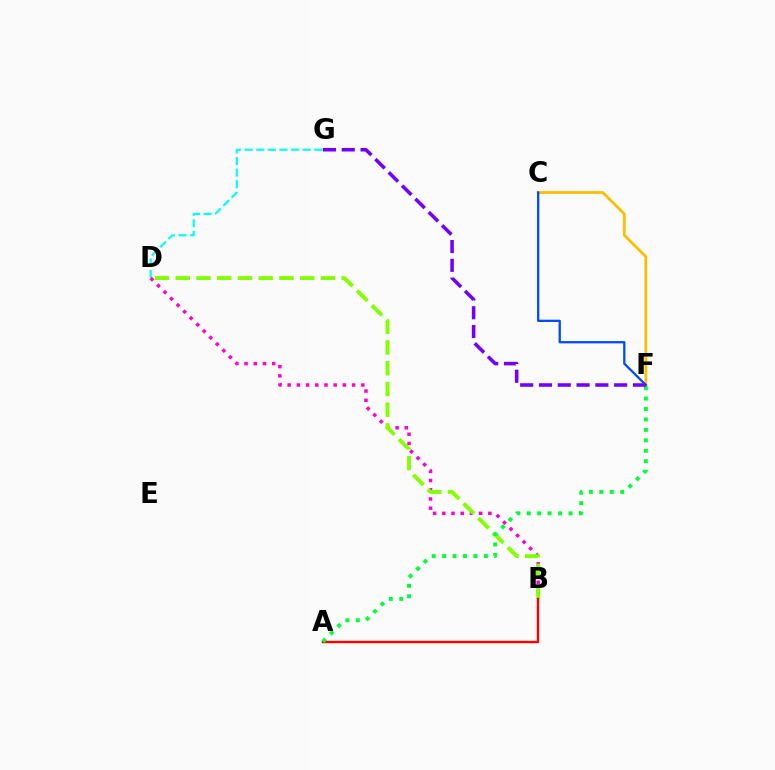{('D', 'G'): [{'color': '#00fff6', 'line_style': 'dashed', 'thickness': 1.58}], ('B', 'D'): [{'color': '#ff00cf', 'line_style': 'dotted', 'thickness': 2.5}, {'color': '#84ff00', 'line_style': 'dashed', 'thickness': 2.82}], ('A', 'B'): [{'color': '#ff0000', 'line_style': 'solid', 'thickness': 1.72}], ('C', 'F'): [{'color': '#ffbd00', 'line_style': 'solid', 'thickness': 1.99}, {'color': '#004bff', 'line_style': 'solid', 'thickness': 1.65}], ('A', 'F'): [{'color': '#00ff39', 'line_style': 'dotted', 'thickness': 2.84}], ('F', 'G'): [{'color': '#7200ff', 'line_style': 'dashed', 'thickness': 2.55}]}